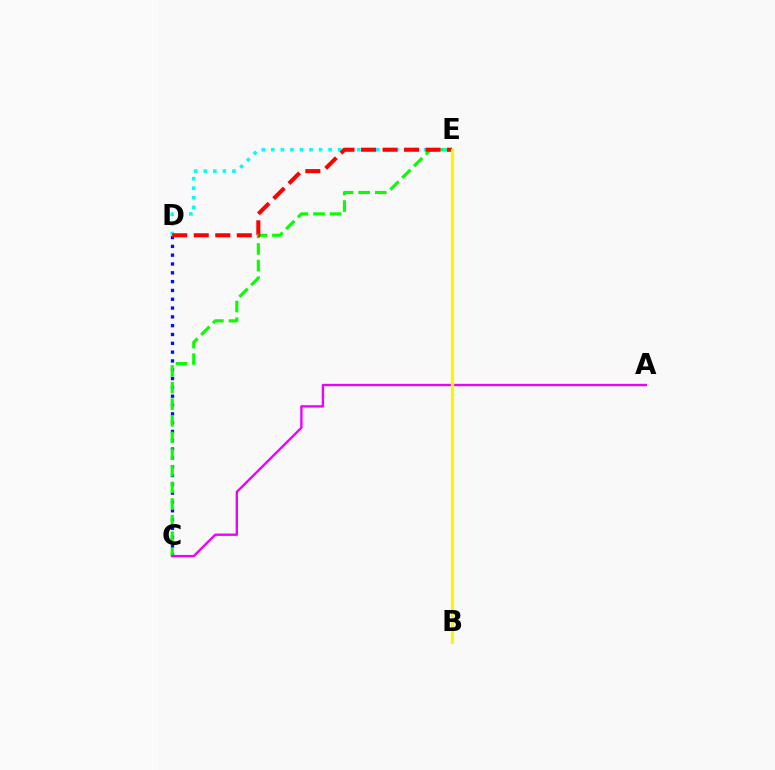{('C', 'D'): [{'color': '#0010ff', 'line_style': 'dotted', 'thickness': 2.39}], ('C', 'E'): [{'color': '#08ff00', 'line_style': 'dashed', 'thickness': 2.26}], ('A', 'C'): [{'color': '#ee00ff', 'line_style': 'solid', 'thickness': 1.71}], ('D', 'E'): [{'color': '#00fff6', 'line_style': 'dotted', 'thickness': 2.59}, {'color': '#ff0000', 'line_style': 'dashed', 'thickness': 2.92}], ('B', 'E'): [{'color': '#fcf500', 'line_style': 'solid', 'thickness': 2.32}]}